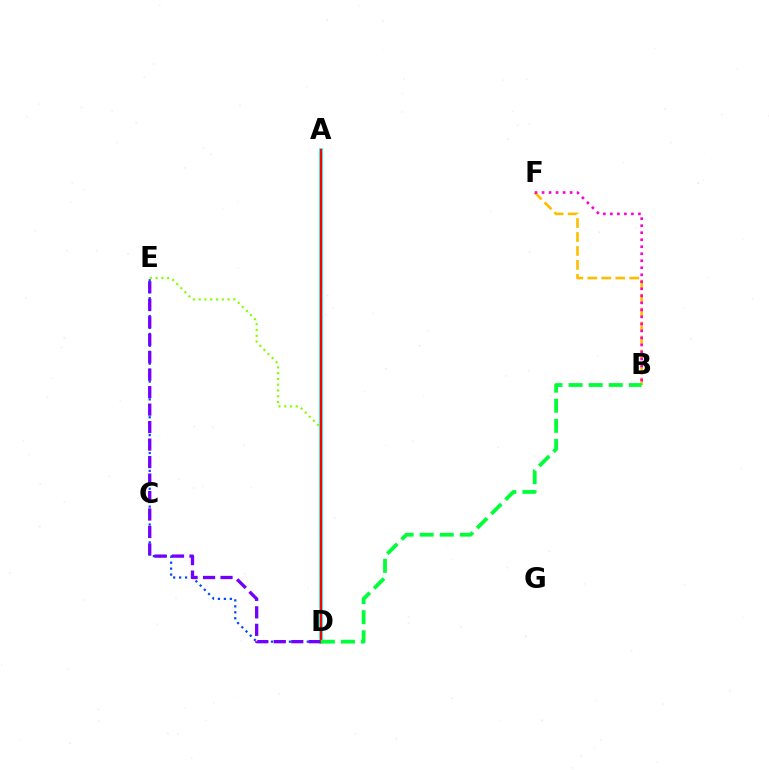{('A', 'D'): [{'color': '#00fff6', 'line_style': 'solid', 'thickness': 2.62}, {'color': '#ff0000', 'line_style': 'solid', 'thickness': 1.59}], ('D', 'E'): [{'color': '#004bff', 'line_style': 'dotted', 'thickness': 1.62}, {'color': '#7200ff', 'line_style': 'dashed', 'thickness': 2.37}, {'color': '#84ff00', 'line_style': 'dotted', 'thickness': 1.57}], ('B', 'F'): [{'color': '#ffbd00', 'line_style': 'dashed', 'thickness': 1.9}, {'color': '#ff00cf', 'line_style': 'dotted', 'thickness': 1.91}], ('B', 'D'): [{'color': '#00ff39', 'line_style': 'dashed', 'thickness': 2.73}]}